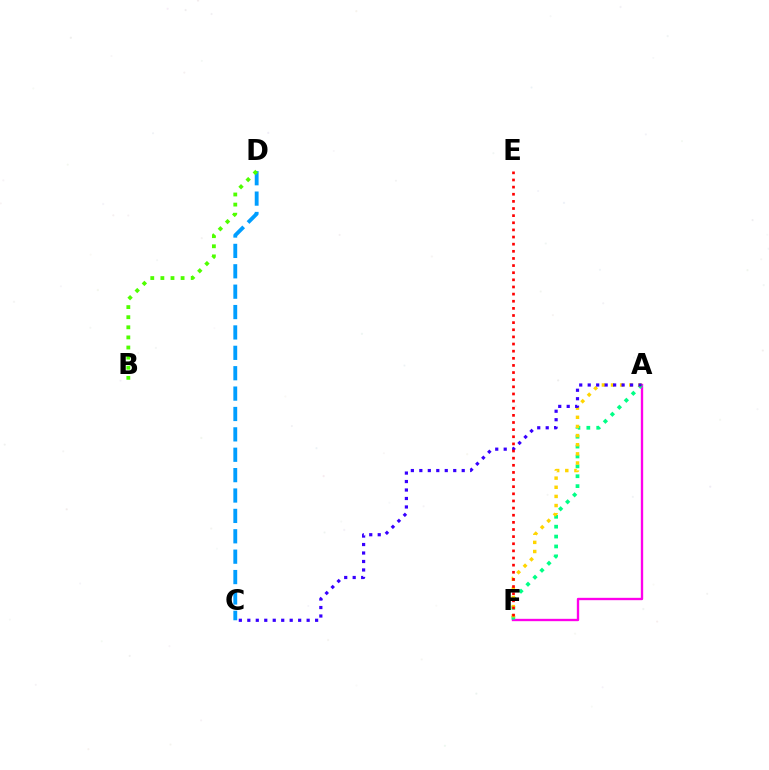{('C', 'D'): [{'color': '#009eff', 'line_style': 'dashed', 'thickness': 2.77}], ('A', 'F'): [{'color': '#ff00ed', 'line_style': 'solid', 'thickness': 1.69}, {'color': '#00ff86', 'line_style': 'dotted', 'thickness': 2.69}, {'color': '#ffd500', 'line_style': 'dotted', 'thickness': 2.48}], ('B', 'D'): [{'color': '#4fff00', 'line_style': 'dotted', 'thickness': 2.75}], ('A', 'C'): [{'color': '#3700ff', 'line_style': 'dotted', 'thickness': 2.3}], ('E', 'F'): [{'color': '#ff0000', 'line_style': 'dotted', 'thickness': 1.94}]}